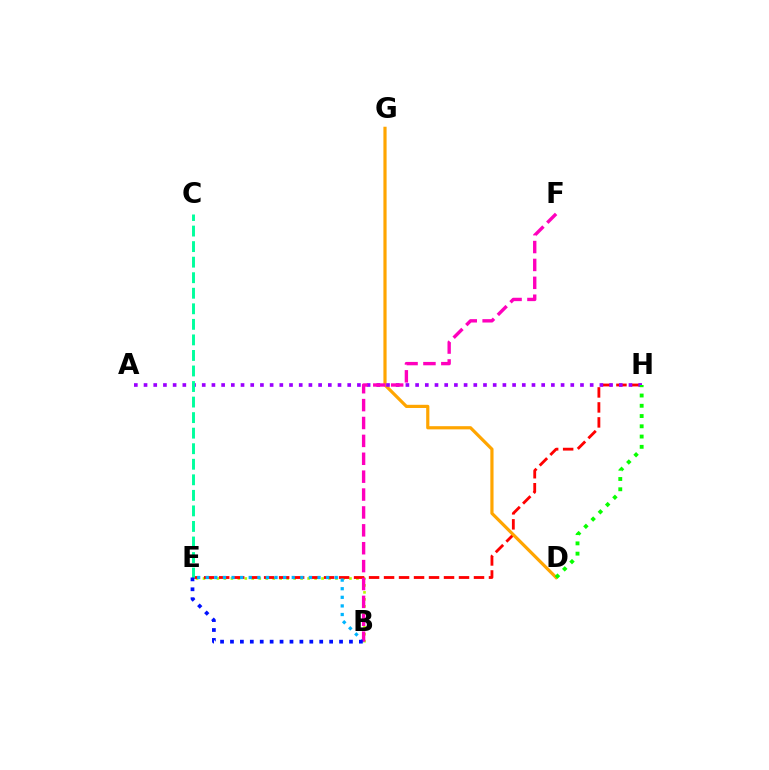{('B', 'E'): [{'color': '#b3ff00', 'line_style': 'dotted', 'thickness': 1.9}, {'color': '#00b5ff', 'line_style': 'dotted', 'thickness': 2.34}, {'color': '#0010ff', 'line_style': 'dotted', 'thickness': 2.69}], ('E', 'H'): [{'color': '#ff0000', 'line_style': 'dashed', 'thickness': 2.04}], ('D', 'G'): [{'color': '#ffa500', 'line_style': 'solid', 'thickness': 2.3}], ('A', 'H'): [{'color': '#9b00ff', 'line_style': 'dotted', 'thickness': 2.64}], ('D', 'H'): [{'color': '#08ff00', 'line_style': 'dotted', 'thickness': 2.79}], ('C', 'E'): [{'color': '#00ff9d', 'line_style': 'dashed', 'thickness': 2.11}], ('B', 'F'): [{'color': '#ff00bd', 'line_style': 'dashed', 'thickness': 2.43}]}